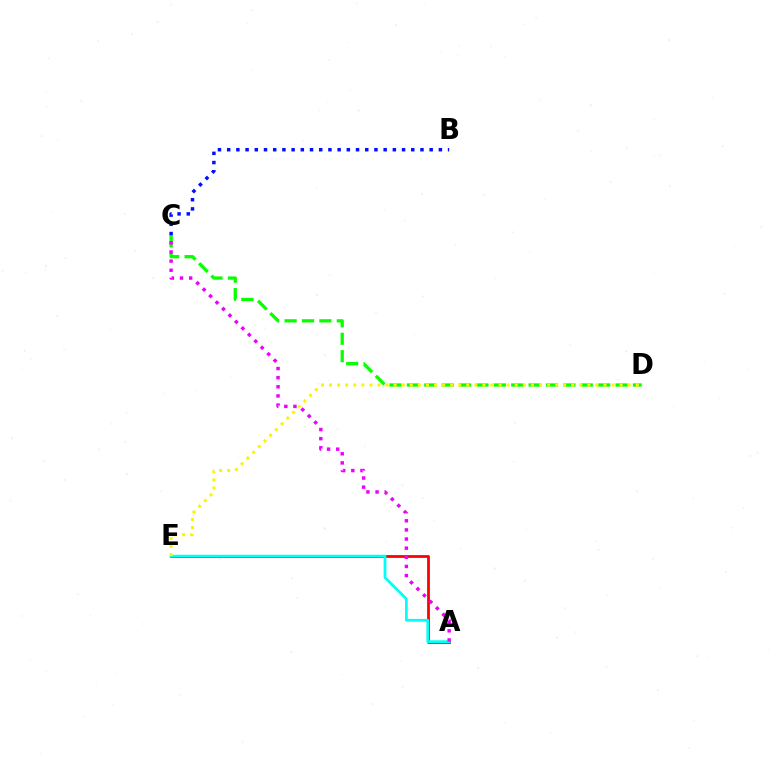{('C', 'D'): [{'color': '#08ff00', 'line_style': 'dashed', 'thickness': 2.36}], ('A', 'E'): [{'color': '#ff0000', 'line_style': 'solid', 'thickness': 1.99}, {'color': '#00fff6', 'line_style': 'solid', 'thickness': 1.98}], ('A', 'C'): [{'color': '#ee00ff', 'line_style': 'dotted', 'thickness': 2.48}], ('B', 'C'): [{'color': '#0010ff', 'line_style': 'dotted', 'thickness': 2.5}], ('D', 'E'): [{'color': '#fcf500', 'line_style': 'dotted', 'thickness': 2.19}]}